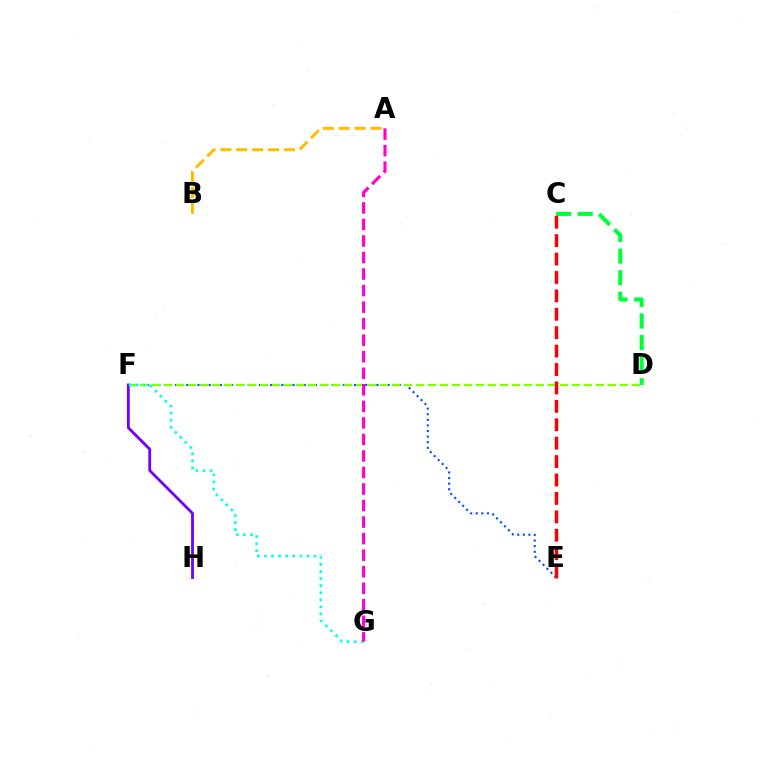{('E', 'F'): [{'color': '#004bff', 'line_style': 'dotted', 'thickness': 1.52}], ('D', 'F'): [{'color': '#84ff00', 'line_style': 'dashed', 'thickness': 1.63}], ('C', 'D'): [{'color': '#00ff39', 'line_style': 'dashed', 'thickness': 2.93}], ('F', 'H'): [{'color': '#7200ff', 'line_style': 'solid', 'thickness': 2.03}], ('A', 'B'): [{'color': '#ffbd00', 'line_style': 'dashed', 'thickness': 2.16}], ('F', 'G'): [{'color': '#00fff6', 'line_style': 'dotted', 'thickness': 1.92}], ('A', 'G'): [{'color': '#ff00cf', 'line_style': 'dashed', 'thickness': 2.25}], ('C', 'E'): [{'color': '#ff0000', 'line_style': 'dashed', 'thickness': 2.5}]}